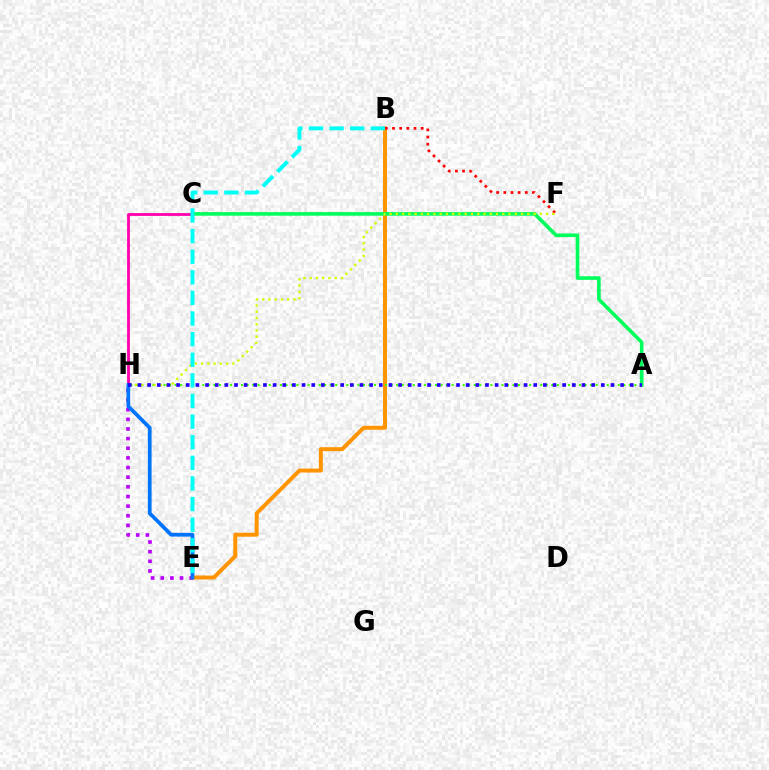{('B', 'E'): [{'color': '#ff9400', 'line_style': 'solid', 'thickness': 2.86}, {'color': '#00fff6', 'line_style': 'dashed', 'thickness': 2.8}], ('B', 'F'): [{'color': '#ff0000', 'line_style': 'dotted', 'thickness': 1.95}], ('C', 'H'): [{'color': '#ff00ac', 'line_style': 'solid', 'thickness': 2.01}], ('A', 'C'): [{'color': '#00ff5c', 'line_style': 'solid', 'thickness': 2.61}], ('A', 'H'): [{'color': '#3dff00', 'line_style': 'dotted', 'thickness': 1.51}, {'color': '#2500ff', 'line_style': 'dotted', 'thickness': 2.62}], ('F', 'H'): [{'color': '#d1ff00', 'line_style': 'dotted', 'thickness': 1.7}], ('E', 'H'): [{'color': '#b900ff', 'line_style': 'dotted', 'thickness': 2.62}, {'color': '#0074ff', 'line_style': 'solid', 'thickness': 2.7}]}